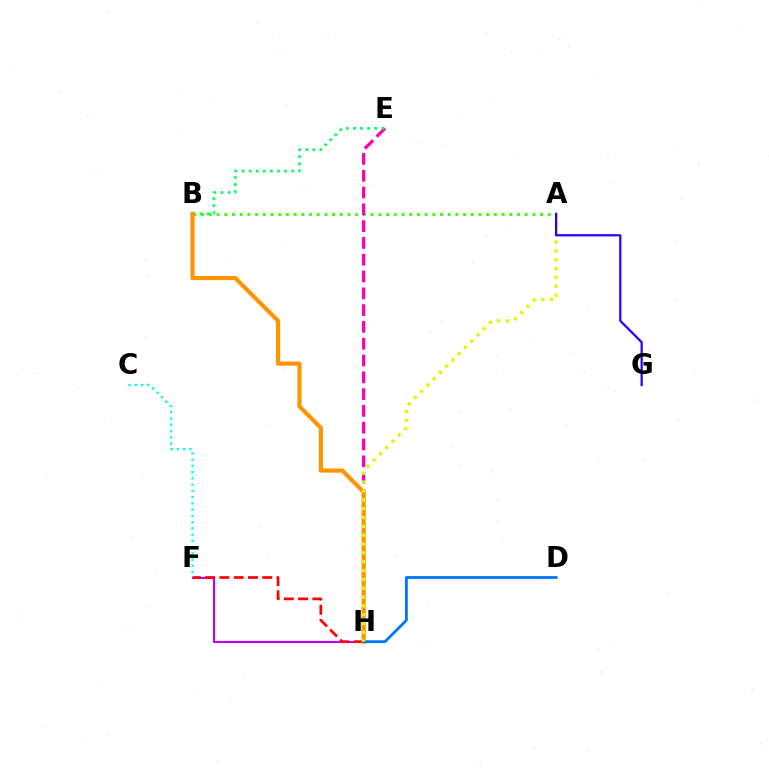{('F', 'H'): [{'color': '#b900ff', 'line_style': 'solid', 'thickness': 1.54}, {'color': '#ff0000', 'line_style': 'dashed', 'thickness': 1.94}], ('A', 'B'): [{'color': '#3dff00', 'line_style': 'dotted', 'thickness': 2.09}], ('E', 'H'): [{'color': '#ff00ac', 'line_style': 'dashed', 'thickness': 2.28}], ('C', 'F'): [{'color': '#00fff6', 'line_style': 'dotted', 'thickness': 1.7}], ('B', 'E'): [{'color': '#00ff5c', 'line_style': 'dotted', 'thickness': 1.92}], ('B', 'H'): [{'color': '#ff9400', 'line_style': 'solid', 'thickness': 2.99}], ('D', 'H'): [{'color': '#0074ff', 'line_style': 'solid', 'thickness': 2.0}], ('A', 'H'): [{'color': '#d1ff00', 'line_style': 'dotted', 'thickness': 2.4}], ('A', 'G'): [{'color': '#2500ff', 'line_style': 'solid', 'thickness': 1.59}]}